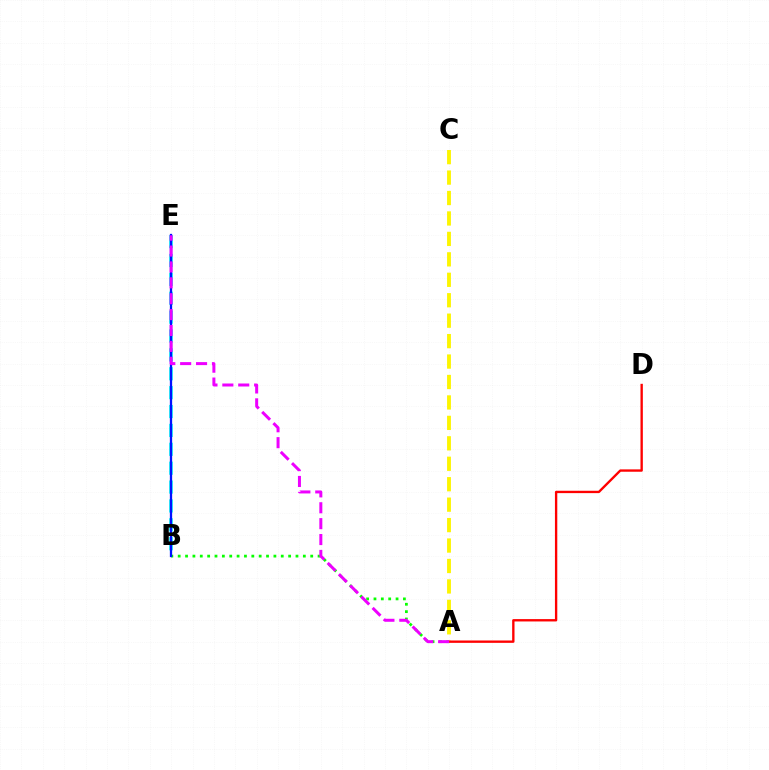{('B', 'E'): [{'color': '#00fff6', 'line_style': 'dashed', 'thickness': 2.57}, {'color': '#0010ff', 'line_style': 'solid', 'thickness': 1.65}], ('A', 'B'): [{'color': '#08ff00', 'line_style': 'dotted', 'thickness': 2.0}], ('A', 'C'): [{'color': '#fcf500', 'line_style': 'dashed', 'thickness': 2.78}], ('A', 'D'): [{'color': '#ff0000', 'line_style': 'solid', 'thickness': 1.7}], ('A', 'E'): [{'color': '#ee00ff', 'line_style': 'dashed', 'thickness': 2.16}]}